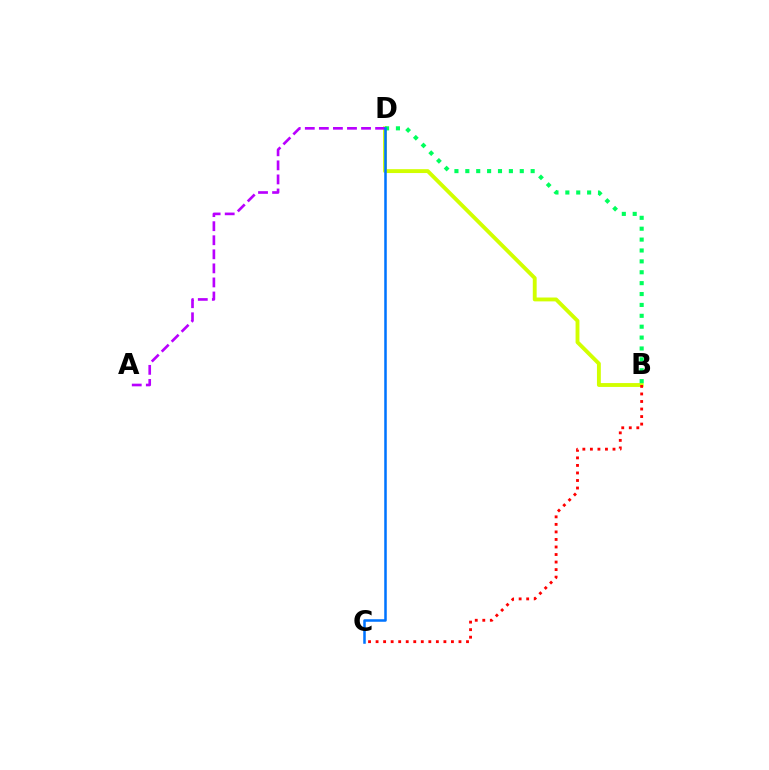{('B', 'D'): [{'color': '#d1ff00', 'line_style': 'solid', 'thickness': 2.79}, {'color': '#00ff5c', 'line_style': 'dotted', 'thickness': 2.96}], ('A', 'D'): [{'color': '#b900ff', 'line_style': 'dashed', 'thickness': 1.91}], ('C', 'D'): [{'color': '#0074ff', 'line_style': 'solid', 'thickness': 1.82}], ('B', 'C'): [{'color': '#ff0000', 'line_style': 'dotted', 'thickness': 2.05}]}